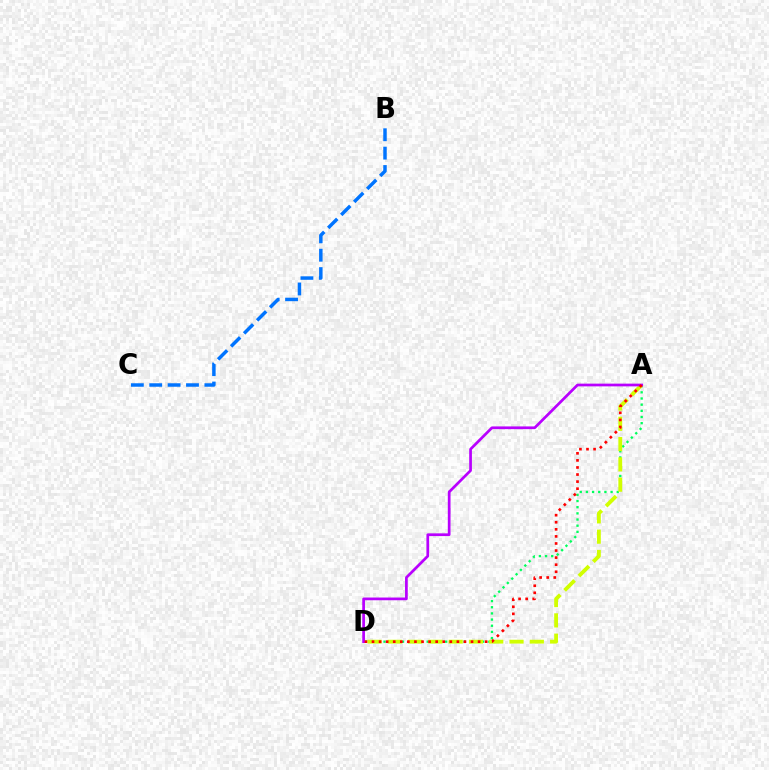{('A', 'D'): [{'color': '#00ff5c', 'line_style': 'dotted', 'thickness': 1.68}, {'color': '#d1ff00', 'line_style': 'dashed', 'thickness': 2.76}, {'color': '#b900ff', 'line_style': 'solid', 'thickness': 1.96}, {'color': '#ff0000', 'line_style': 'dotted', 'thickness': 1.92}], ('B', 'C'): [{'color': '#0074ff', 'line_style': 'dashed', 'thickness': 2.5}]}